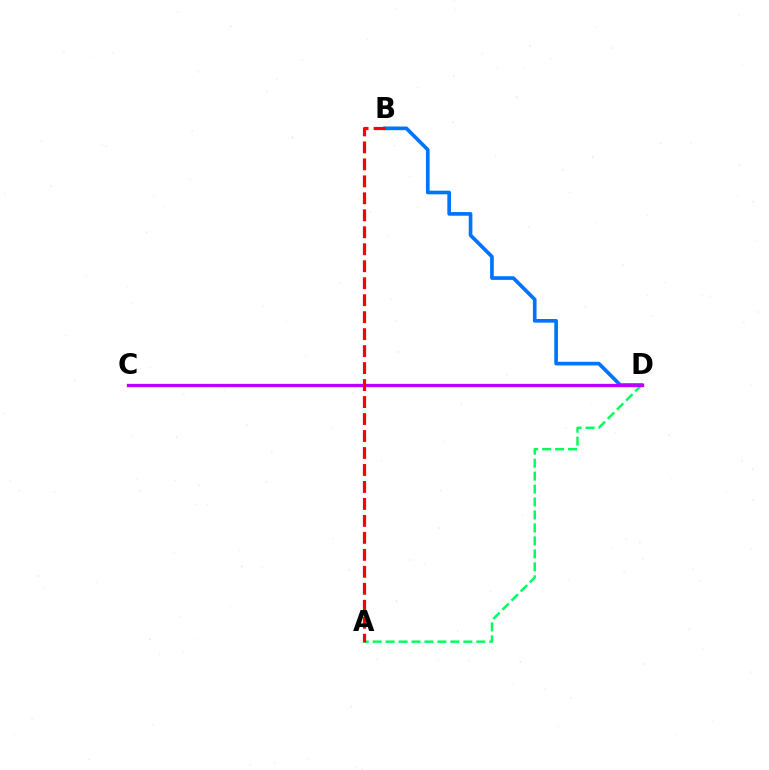{('B', 'D'): [{'color': '#0074ff', 'line_style': 'solid', 'thickness': 2.64}], ('A', 'D'): [{'color': '#00ff5c', 'line_style': 'dashed', 'thickness': 1.76}], ('C', 'D'): [{'color': '#d1ff00', 'line_style': 'solid', 'thickness': 2.22}, {'color': '#b900ff', 'line_style': 'solid', 'thickness': 2.37}], ('A', 'B'): [{'color': '#ff0000', 'line_style': 'dashed', 'thickness': 2.31}]}